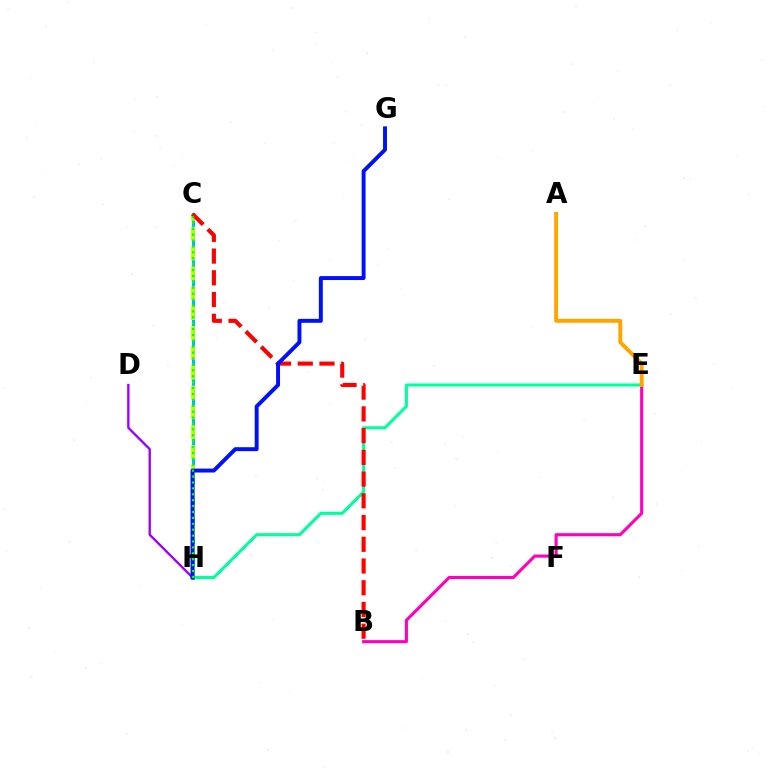{('C', 'H'): [{'color': '#00b5ff', 'line_style': 'solid', 'thickness': 2.13}, {'color': '#b3ff00', 'line_style': 'dashed', 'thickness': 2.7}, {'color': '#08ff00', 'line_style': 'dotted', 'thickness': 1.6}], ('D', 'H'): [{'color': '#9b00ff', 'line_style': 'solid', 'thickness': 1.68}], ('B', 'E'): [{'color': '#ff00bd', 'line_style': 'solid', 'thickness': 2.23}], ('E', 'H'): [{'color': '#00ff9d', 'line_style': 'solid', 'thickness': 2.22}], ('B', 'C'): [{'color': '#ff0000', 'line_style': 'dashed', 'thickness': 2.95}], ('A', 'E'): [{'color': '#ffa500', 'line_style': 'solid', 'thickness': 2.82}], ('G', 'H'): [{'color': '#0010ff', 'line_style': 'solid', 'thickness': 2.83}]}